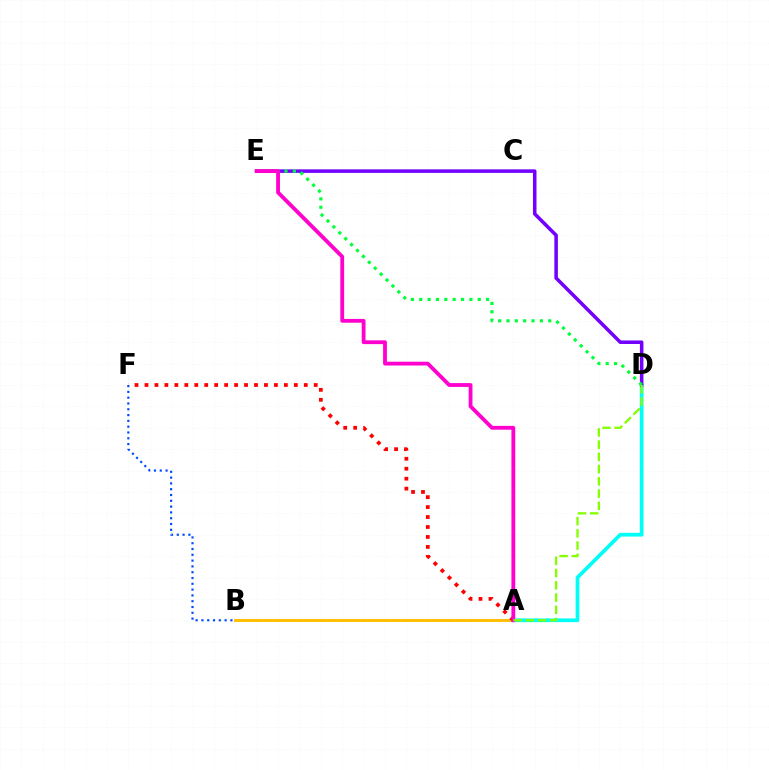{('A', 'D'): [{'color': '#00fff6', 'line_style': 'solid', 'thickness': 2.68}, {'color': '#84ff00', 'line_style': 'dashed', 'thickness': 1.66}], ('D', 'E'): [{'color': '#7200ff', 'line_style': 'solid', 'thickness': 2.54}, {'color': '#00ff39', 'line_style': 'dotted', 'thickness': 2.27}], ('A', 'B'): [{'color': '#ffbd00', 'line_style': 'solid', 'thickness': 2.1}], ('B', 'F'): [{'color': '#004bff', 'line_style': 'dotted', 'thickness': 1.58}], ('A', 'F'): [{'color': '#ff0000', 'line_style': 'dotted', 'thickness': 2.7}], ('A', 'E'): [{'color': '#ff00cf', 'line_style': 'solid', 'thickness': 2.74}]}